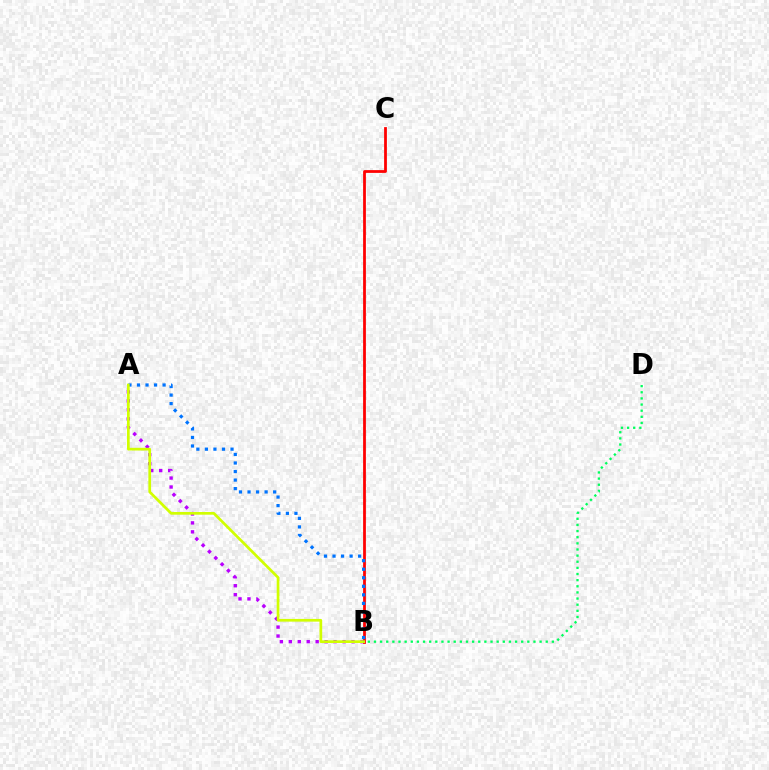{('A', 'B'): [{'color': '#b900ff', 'line_style': 'dotted', 'thickness': 2.43}, {'color': '#0074ff', 'line_style': 'dotted', 'thickness': 2.32}, {'color': '#d1ff00', 'line_style': 'solid', 'thickness': 1.95}], ('B', 'C'): [{'color': '#ff0000', 'line_style': 'solid', 'thickness': 2.0}], ('B', 'D'): [{'color': '#00ff5c', 'line_style': 'dotted', 'thickness': 1.67}]}